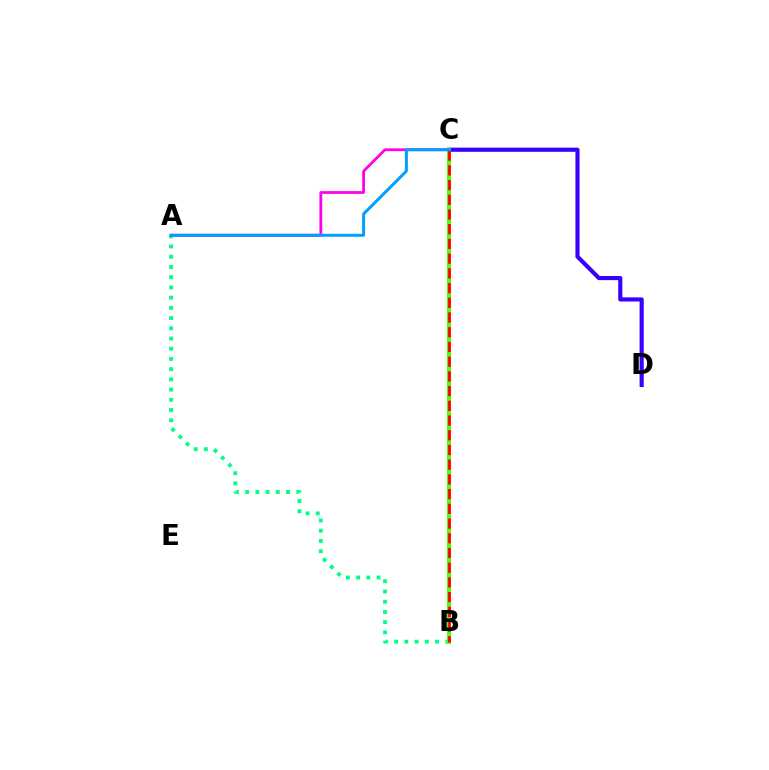{('A', 'B'): [{'color': '#00ff86', 'line_style': 'dotted', 'thickness': 2.78}], ('C', 'D'): [{'color': '#3700ff', 'line_style': 'solid', 'thickness': 2.98}], ('A', 'C'): [{'color': '#ff00ed', 'line_style': 'solid', 'thickness': 2.0}, {'color': '#009eff', 'line_style': 'solid', 'thickness': 2.14}], ('B', 'C'): [{'color': '#ffd500', 'line_style': 'solid', 'thickness': 1.89}, {'color': '#4fff00', 'line_style': 'solid', 'thickness': 2.87}, {'color': '#ff0000', 'line_style': 'dashed', 'thickness': 2.0}]}